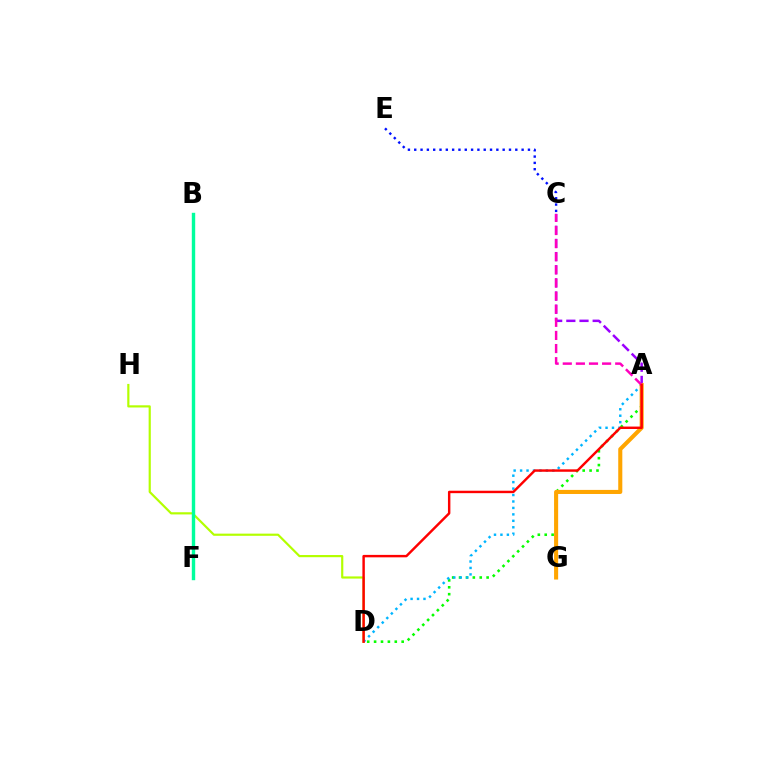{('D', 'H'): [{'color': '#b3ff00', 'line_style': 'solid', 'thickness': 1.57}], ('A', 'C'): [{'color': '#9b00ff', 'line_style': 'dashed', 'thickness': 1.79}, {'color': '#ff00bd', 'line_style': 'dashed', 'thickness': 1.78}], ('A', 'D'): [{'color': '#08ff00', 'line_style': 'dotted', 'thickness': 1.87}, {'color': '#00b5ff', 'line_style': 'dotted', 'thickness': 1.75}, {'color': '#ff0000', 'line_style': 'solid', 'thickness': 1.76}], ('A', 'G'): [{'color': '#ffa500', 'line_style': 'solid', 'thickness': 2.93}], ('C', 'E'): [{'color': '#0010ff', 'line_style': 'dotted', 'thickness': 1.72}], ('B', 'F'): [{'color': '#00ff9d', 'line_style': 'solid', 'thickness': 2.44}]}